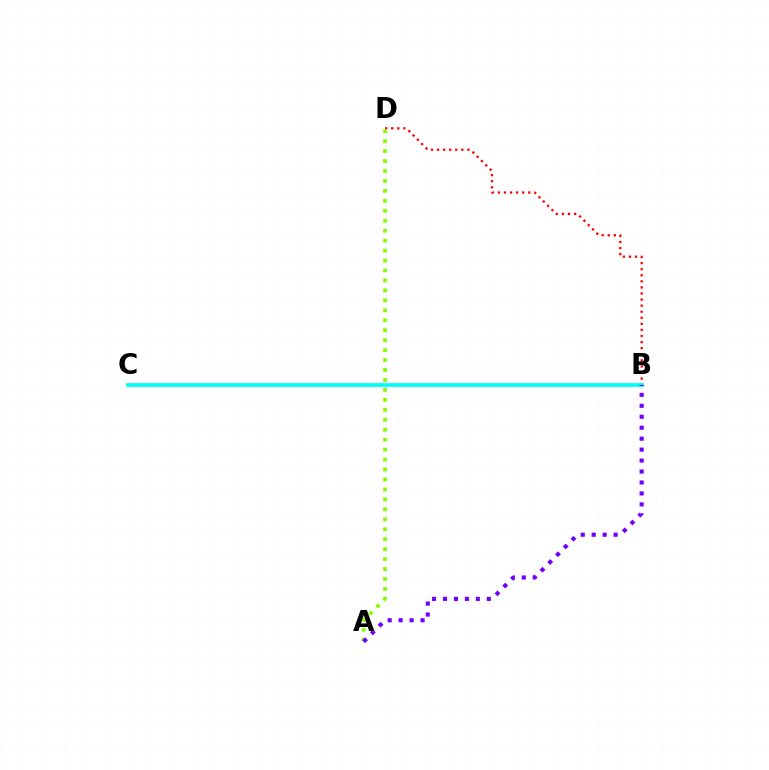{('B', 'D'): [{'color': '#ff0000', 'line_style': 'dotted', 'thickness': 1.65}], ('B', 'C'): [{'color': '#00fff6', 'line_style': 'solid', 'thickness': 2.7}], ('A', 'D'): [{'color': '#84ff00', 'line_style': 'dotted', 'thickness': 2.7}], ('A', 'B'): [{'color': '#7200ff', 'line_style': 'dotted', 'thickness': 2.98}]}